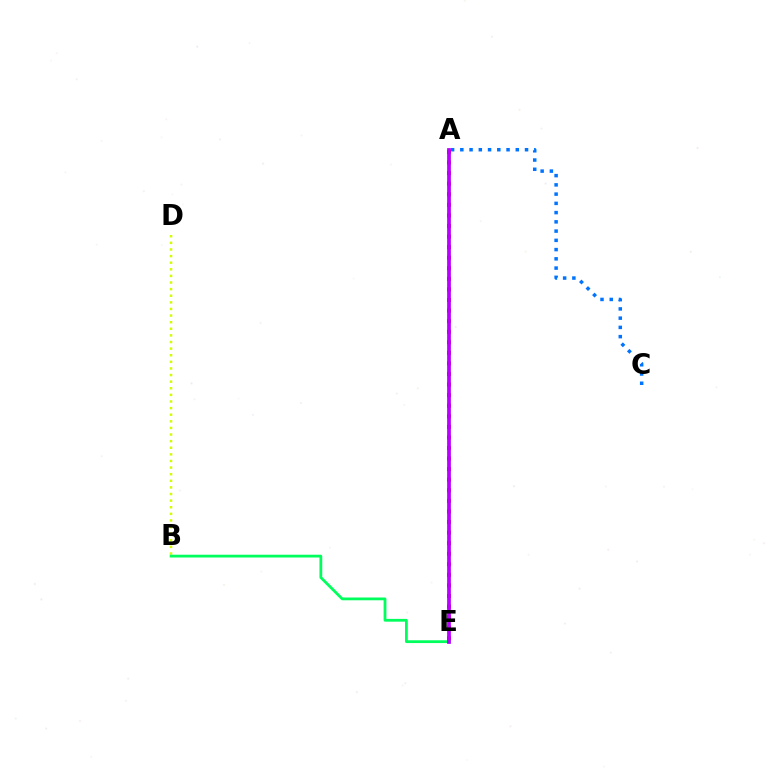{('B', 'D'): [{'color': '#d1ff00', 'line_style': 'dotted', 'thickness': 1.8}], ('B', 'E'): [{'color': '#00ff5c', 'line_style': 'solid', 'thickness': 2.01}], ('A', 'C'): [{'color': '#0074ff', 'line_style': 'dotted', 'thickness': 2.51}], ('A', 'E'): [{'color': '#ff0000', 'line_style': 'dotted', 'thickness': 2.87}, {'color': '#b900ff', 'line_style': 'solid', 'thickness': 2.69}]}